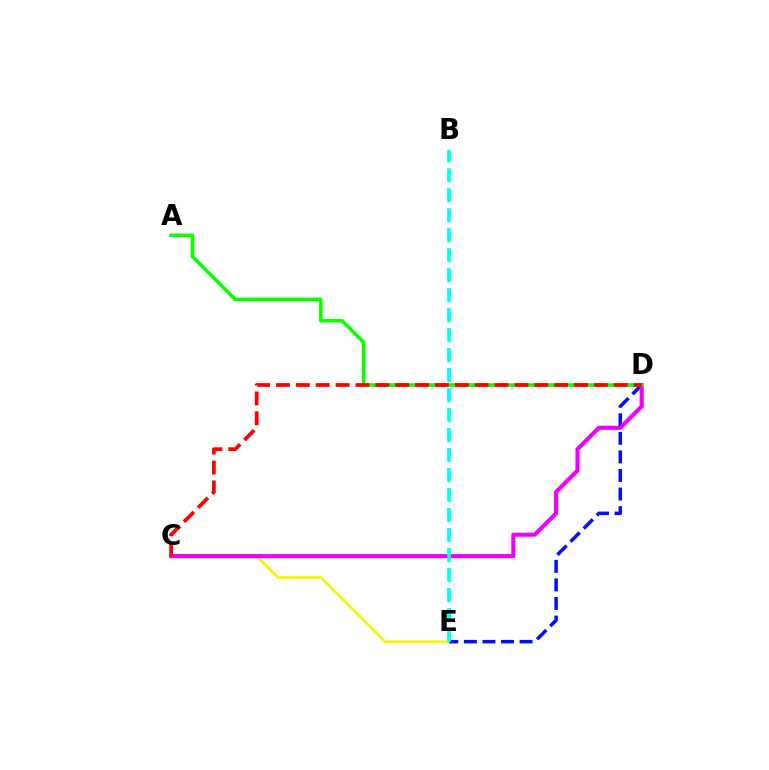{('C', 'E'): [{'color': '#fcf500', 'line_style': 'solid', 'thickness': 1.91}], ('D', 'E'): [{'color': '#0010ff', 'line_style': 'dashed', 'thickness': 2.52}], ('C', 'D'): [{'color': '#ee00ff', 'line_style': 'solid', 'thickness': 2.95}, {'color': '#ff0000', 'line_style': 'dashed', 'thickness': 2.7}], ('A', 'D'): [{'color': '#08ff00', 'line_style': 'solid', 'thickness': 2.55}], ('B', 'E'): [{'color': '#00fff6', 'line_style': 'dashed', 'thickness': 2.72}]}